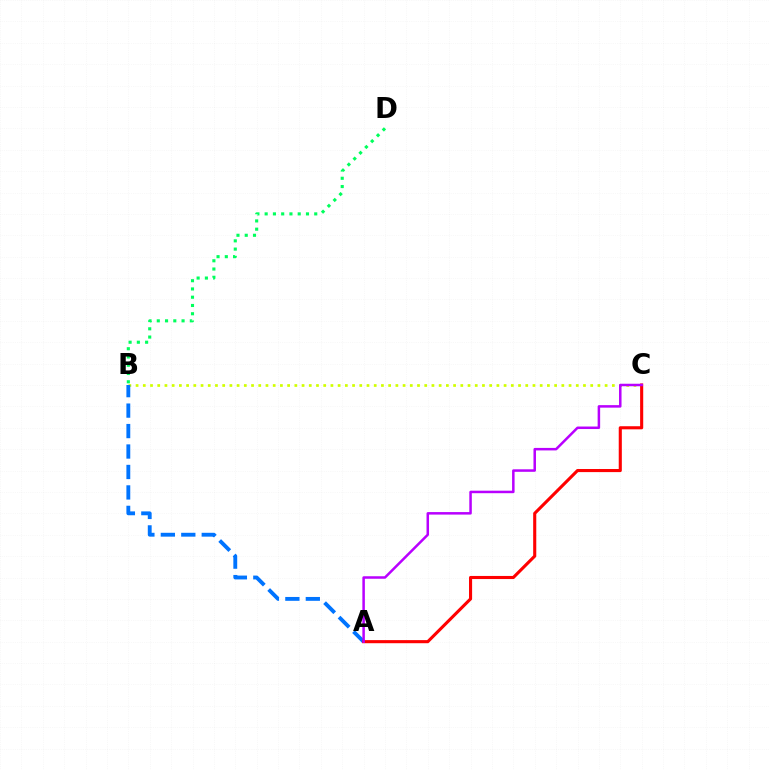{('B', 'C'): [{'color': '#d1ff00', 'line_style': 'dotted', 'thickness': 1.96}], ('A', 'B'): [{'color': '#0074ff', 'line_style': 'dashed', 'thickness': 2.78}], ('A', 'C'): [{'color': '#ff0000', 'line_style': 'solid', 'thickness': 2.23}, {'color': '#b900ff', 'line_style': 'solid', 'thickness': 1.81}], ('B', 'D'): [{'color': '#00ff5c', 'line_style': 'dotted', 'thickness': 2.24}]}